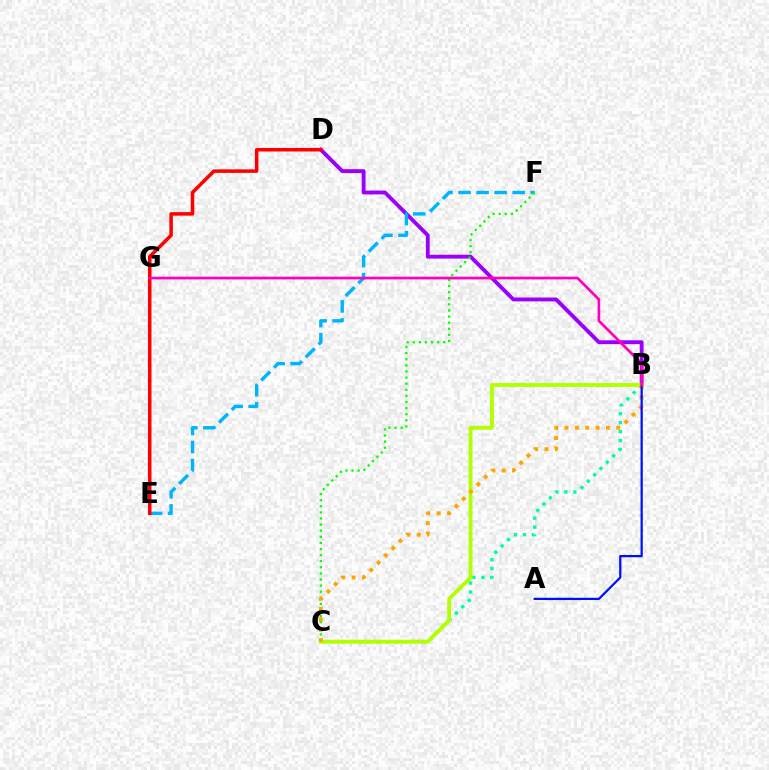{('B', 'D'): [{'color': '#9b00ff', 'line_style': 'solid', 'thickness': 2.78}], ('E', 'F'): [{'color': '#00b5ff', 'line_style': 'dashed', 'thickness': 2.45}], ('B', 'C'): [{'color': '#00ff9d', 'line_style': 'dotted', 'thickness': 2.44}, {'color': '#b3ff00', 'line_style': 'solid', 'thickness': 2.76}, {'color': '#ffa500', 'line_style': 'dotted', 'thickness': 2.81}], ('C', 'F'): [{'color': '#08ff00', 'line_style': 'dotted', 'thickness': 1.66}], ('D', 'E'): [{'color': '#ff0000', 'line_style': 'solid', 'thickness': 2.54}], ('A', 'B'): [{'color': '#0010ff', 'line_style': 'solid', 'thickness': 1.62}], ('B', 'G'): [{'color': '#ff00bd', 'line_style': 'solid', 'thickness': 1.94}]}